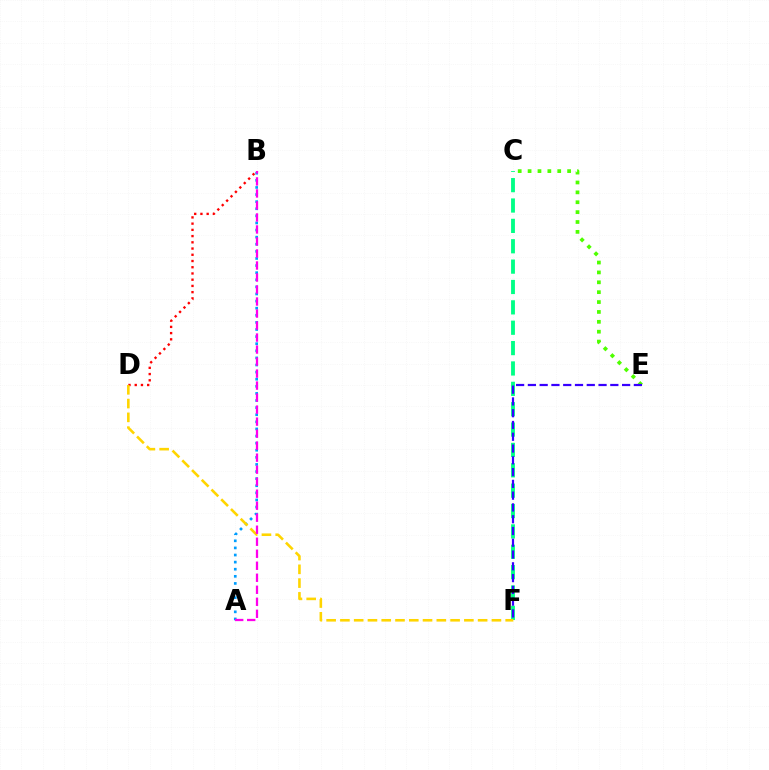{('C', 'E'): [{'color': '#4fff00', 'line_style': 'dotted', 'thickness': 2.68}], ('C', 'F'): [{'color': '#00ff86', 'line_style': 'dashed', 'thickness': 2.77}], ('A', 'B'): [{'color': '#009eff', 'line_style': 'dotted', 'thickness': 1.93}, {'color': '#ff00ed', 'line_style': 'dashed', 'thickness': 1.63}], ('E', 'F'): [{'color': '#3700ff', 'line_style': 'dashed', 'thickness': 1.6}], ('B', 'D'): [{'color': '#ff0000', 'line_style': 'dotted', 'thickness': 1.69}], ('D', 'F'): [{'color': '#ffd500', 'line_style': 'dashed', 'thickness': 1.87}]}